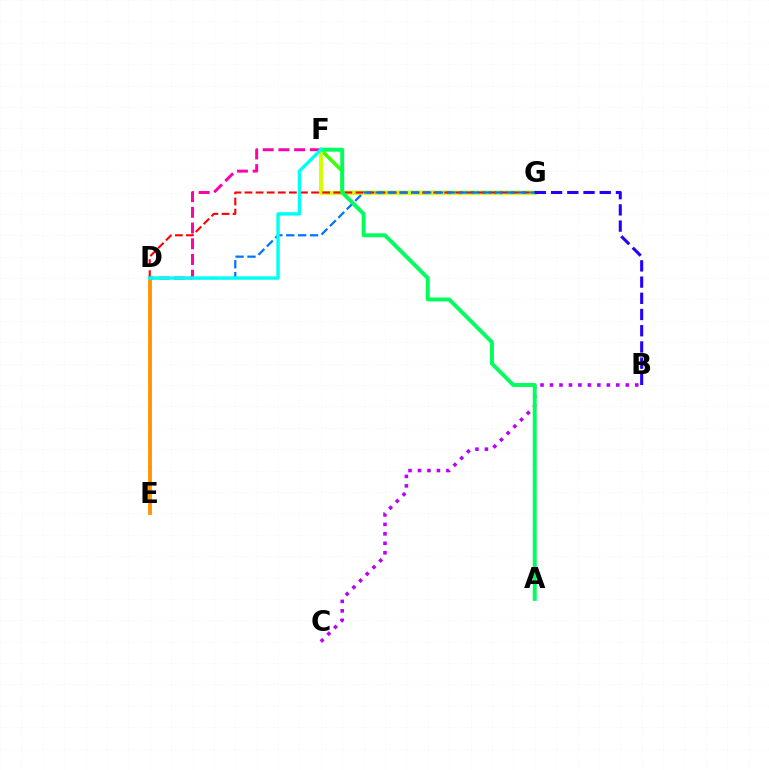{('D', 'E'): [{'color': '#ff9400', 'line_style': 'solid', 'thickness': 2.74}], ('F', 'G'): [{'color': '#3dff00', 'line_style': 'solid', 'thickness': 2.54}, {'color': '#d1ff00', 'line_style': 'solid', 'thickness': 2.84}], ('B', 'C'): [{'color': '#b900ff', 'line_style': 'dotted', 'thickness': 2.57}], ('D', 'F'): [{'color': '#ff00ac', 'line_style': 'dashed', 'thickness': 2.14}, {'color': '#00fff6', 'line_style': 'solid', 'thickness': 2.47}], ('D', 'G'): [{'color': '#ff0000', 'line_style': 'dashed', 'thickness': 1.51}, {'color': '#0074ff', 'line_style': 'dashed', 'thickness': 1.62}], ('A', 'F'): [{'color': '#00ff5c', 'line_style': 'solid', 'thickness': 2.82}], ('B', 'G'): [{'color': '#2500ff', 'line_style': 'dashed', 'thickness': 2.2}]}